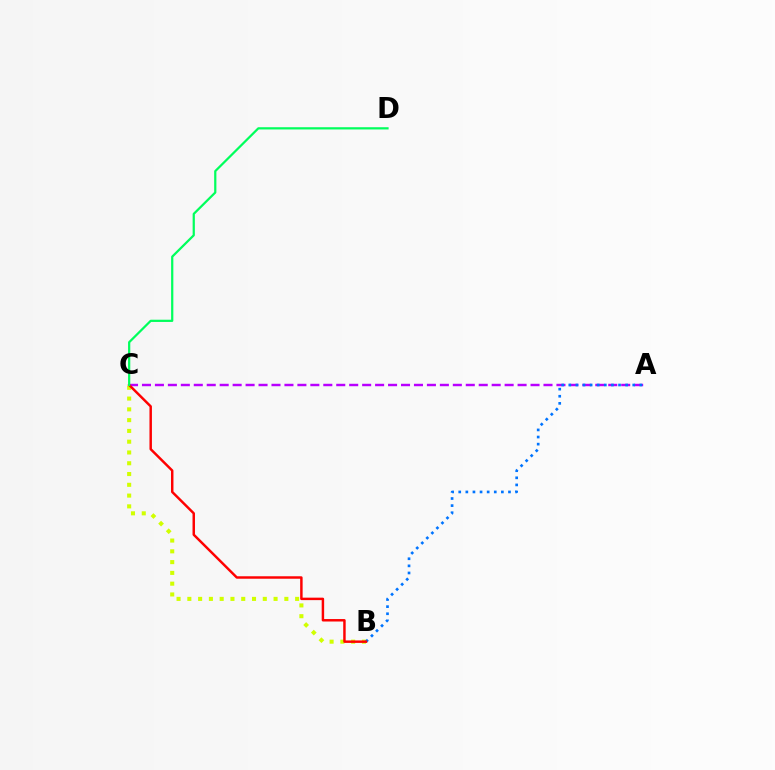{('B', 'C'): [{'color': '#d1ff00', 'line_style': 'dotted', 'thickness': 2.93}, {'color': '#ff0000', 'line_style': 'solid', 'thickness': 1.77}], ('A', 'C'): [{'color': '#b900ff', 'line_style': 'dashed', 'thickness': 1.76}], ('A', 'B'): [{'color': '#0074ff', 'line_style': 'dotted', 'thickness': 1.93}], ('C', 'D'): [{'color': '#00ff5c', 'line_style': 'solid', 'thickness': 1.61}]}